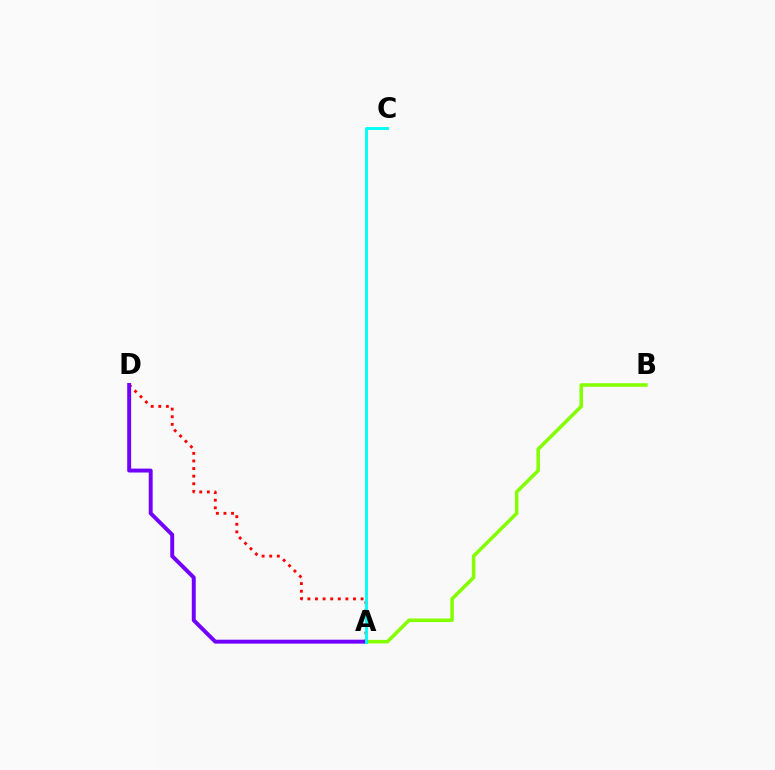{('A', 'B'): [{'color': '#84ff00', 'line_style': 'solid', 'thickness': 2.55}], ('A', 'D'): [{'color': '#ff0000', 'line_style': 'dotted', 'thickness': 2.06}, {'color': '#7200ff', 'line_style': 'solid', 'thickness': 2.83}], ('A', 'C'): [{'color': '#00fff6', 'line_style': 'solid', 'thickness': 2.08}]}